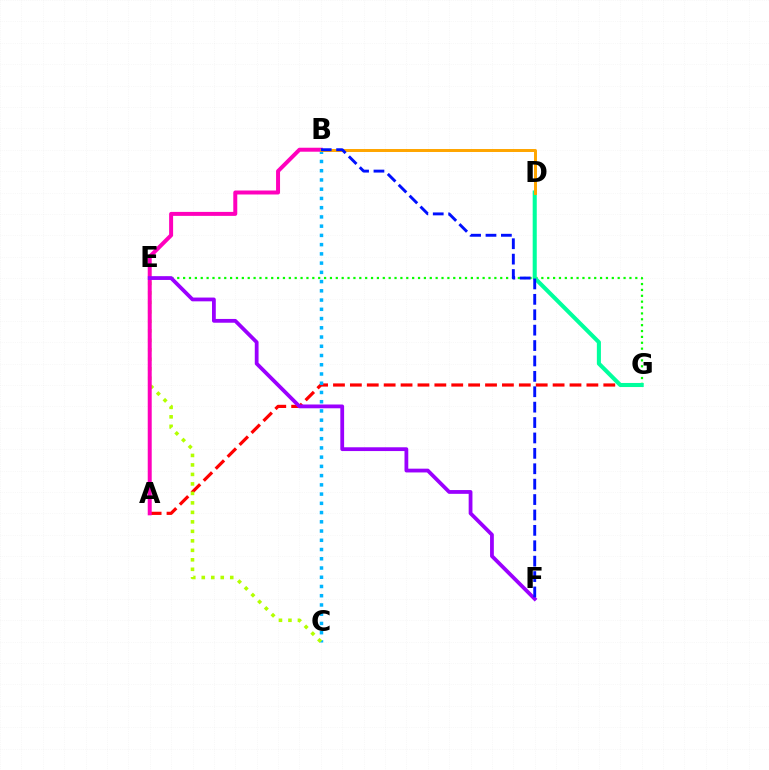{('E', 'G'): [{'color': '#08ff00', 'line_style': 'dotted', 'thickness': 1.6}], ('A', 'G'): [{'color': '#ff0000', 'line_style': 'dashed', 'thickness': 2.3}], ('B', 'C'): [{'color': '#00b5ff', 'line_style': 'dotted', 'thickness': 2.51}], ('D', 'G'): [{'color': '#00ff9d', 'line_style': 'solid', 'thickness': 2.93}], ('C', 'E'): [{'color': '#b3ff00', 'line_style': 'dotted', 'thickness': 2.58}], ('A', 'B'): [{'color': '#ff00bd', 'line_style': 'solid', 'thickness': 2.87}], ('B', 'D'): [{'color': '#ffa500', 'line_style': 'solid', 'thickness': 2.14}], ('E', 'F'): [{'color': '#9b00ff', 'line_style': 'solid', 'thickness': 2.72}], ('B', 'F'): [{'color': '#0010ff', 'line_style': 'dashed', 'thickness': 2.09}]}